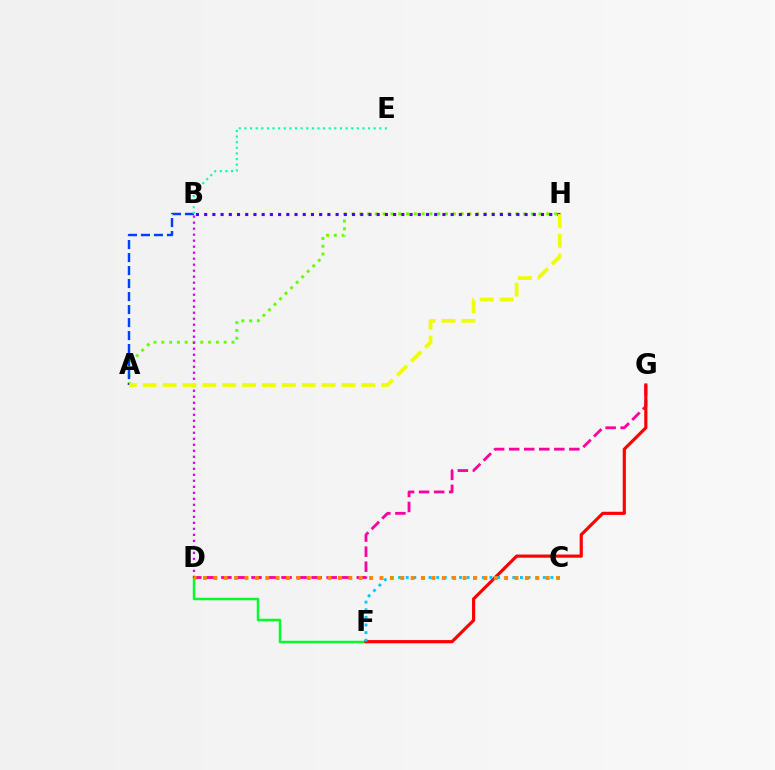{('D', 'G'): [{'color': '#ff00a0', 'line_style': 'dashed', 'thickness': 2.04}], ('A', 'H'): [{'color': '#66ff00', 'line_style': 'dotted', 'thickness': 2.12}, {'color': '#eeff00', 'line_style': 'dashed', 'thickness': 2.7}], ('D', 'F'): [{'color': '#00ff27', 'line_style': 'solid', 'thickness': 1.8}], ('B', 'D'): [{'color': '#d600ff', 'line_style': 'dotted', 'thickness': 1.63}], ('A', 'B'): [{'color': '#003fff', 'line_style': 'dashed', 'thickness': 1.77}], ('B', 'E'): [{'color': '#00ffaf', 'line_style': 'dotted', 'thickness': 1.53}], ('F', 'G'): [{'color': '#ff0000', 'line_style': 'solid', 'thickness': 2.28}], ('C', 'F'): [{'color': '#00c7ff', 'line_style': 'dotted', 'thickness': 2.07}], ('B', 'H'): [{'color': '#4f00ff', 'line_style': 'dotted', 'thickness': 2.23}], ('C', 'D'): [{'color': '#ff8800', 'line_style': 'dotted', 'thickness': 2.82}]}